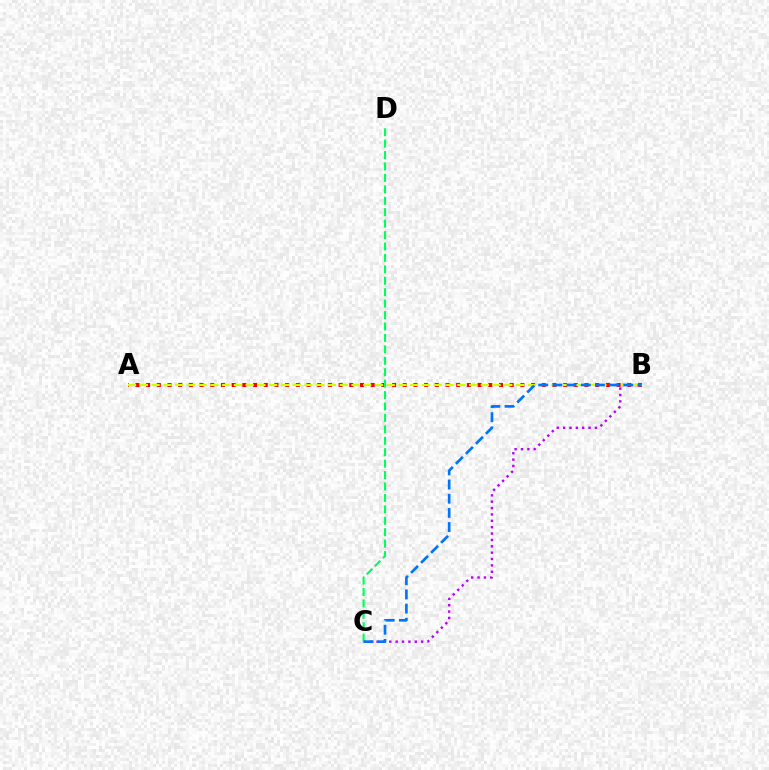{('A', 'B'): [{'color': '#ff0000', 'line_style': 'dotted', 'thickness': 2.91}, {'color': '#d1ff00', 'line_style': 'dashed', 'thickness': 1.6}], ('B', 'C'): [{'color': '#b900ff', 'line_style': 'dotted', 'thickness': 1.73}, {'color': '#0074ff', 'line_style': 'dashed', 'thickness': 1.93}], ('C', 'D'): [{'color': '#00ff5c', 'line_style': 'dashed', 'thickness': 1.55}]}